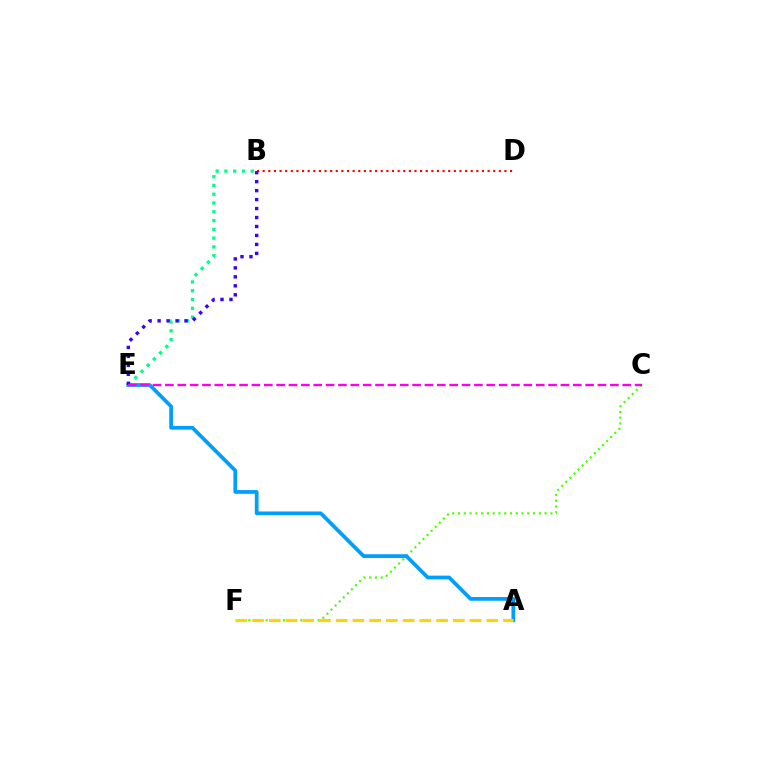{('B', 'E'): [{'color': '#00ff86', 'line_style': 'dotted', 'thickness': 2.39}, {'color': '#3700ff', 'line_style': 'dotted', 'thickness': 2.44}], ('C', 'F'): [{'color': '#4fff00', 'line_style': 'dotted', 'thickness': 1.57}], ('A', 'E'): [{'color': '#009eff', 'line_style': 'solid', 'thickness': 2.69}], ('A', 'F'): [{'color': '#ffd500', 'line_style': 'dashed', 'thickness': 2.27}], ('B', 'D'): [{'color': '#ff0000', 'line_style': 'dotted', 'thickness': 1.53}], ('C', 'E'): [{'color': '#ff00ed', 'line_style': 'dashed', 'thickness': 1.68}]}